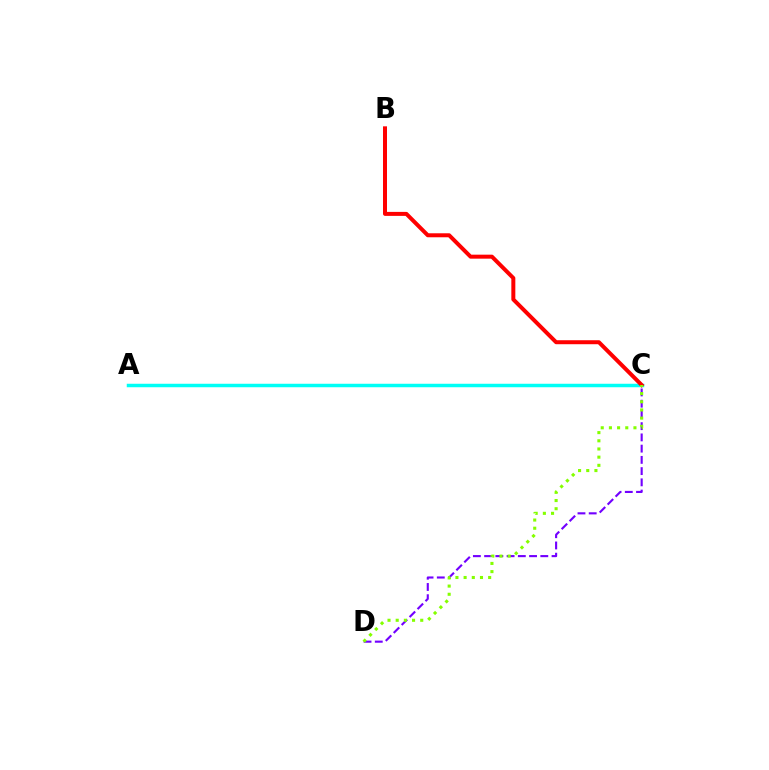{('C', 'D'): [{'color': '#7200ff', 'line_style': 'dashed', 'thickness': 1.53}, {'color': '#84ff00', 'line_style': 'dotted', 'thickness': 2.22}], ('A', 'C'): [{'color': '#00fff6', 'line_style': 'solid', 'thickness': 2.51}], ('B', 'C'): [{'color': '#ff0000', 'line_style': 'solid', 'thickness': 2.88}]}